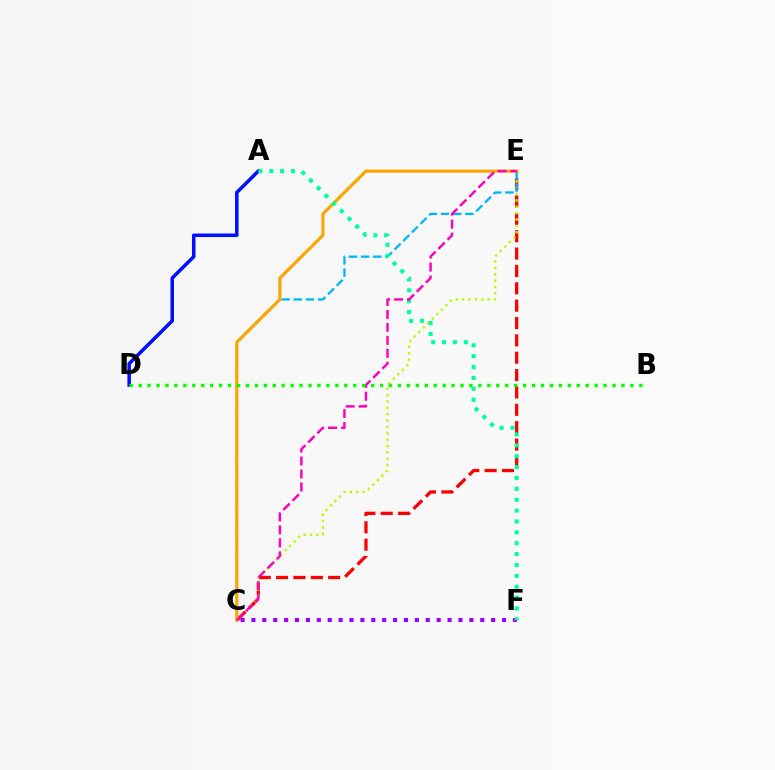{('A', 'D'): [{'color': '#0010ff', 'line_style': 'solid', 'thickness': 2.54}], ('C', 'E'): [{'color': '#ff0000', 'line_style': 'dashed', 'thickness': 2.36}, {'color': '#b3ff00', 'line_style': 'dotted', 'thickness': 1.73}, {'color': '#00b5ff', 'line_style': 'dashed', 'thickness': 1.66}, {'color': '#ffa500', 'line_style': 'solid', 'thickness': 2.28}, {'color': '#ff00bd', 'line_style': 'dashed', 'thickness': 1.76}], ('C', 'F'): [{'color': '#9b00ff', 'line_style': 'dotted', 'thickness': 2.96}], ('A', 'F'): [{'color': '#00ff9d', 'line_style': 'dotted', 'thickness': 2.96}], ('B', 'D'): [{'color': '#08ff00', 'line_style': 'dotted', 'thickness': 2.43}]}